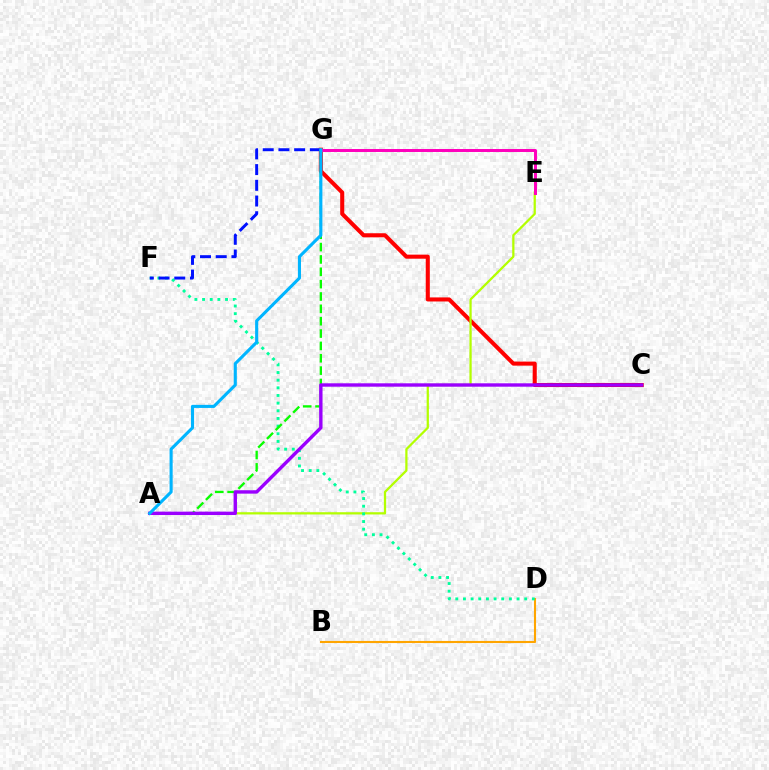{('C', 'G'): [{'color': '#ff0000', 'line_style': 'solid', 'thickness': 2.93}], ('B', 'D'): [{'color': '#ffa500', 'line_style': 'solid', 'thickness': 1.51}], ('A', 'E'): [{'color': '#b3ff00', 'line_style': 'solid', 'thickness': 1.62}], ('D', 'F'): [{'color': '#00ff9d', 'line_style': 'dotted', 'thickness': 2.08}], ('F', 'G'): [{'color': '#0010ff', 'line_style': 'dashed', 'thickness': 2.13}], ('A', 'G'): [{'color': '#08ff00', 'line_style': 'dashed', 'thickness': 1.68}, {'color': '#00b5ff', 'line_style': 'solid', 'thickness': 2.23}], ('A', 'C'): [{'color': '#9b00ff', 'line_style': 'solid', 'thickness': 2.44}], ('E', 'G'): [{'color': '#ff00bd', 'line_style': 'solid', 'thickness': 2.14}]}